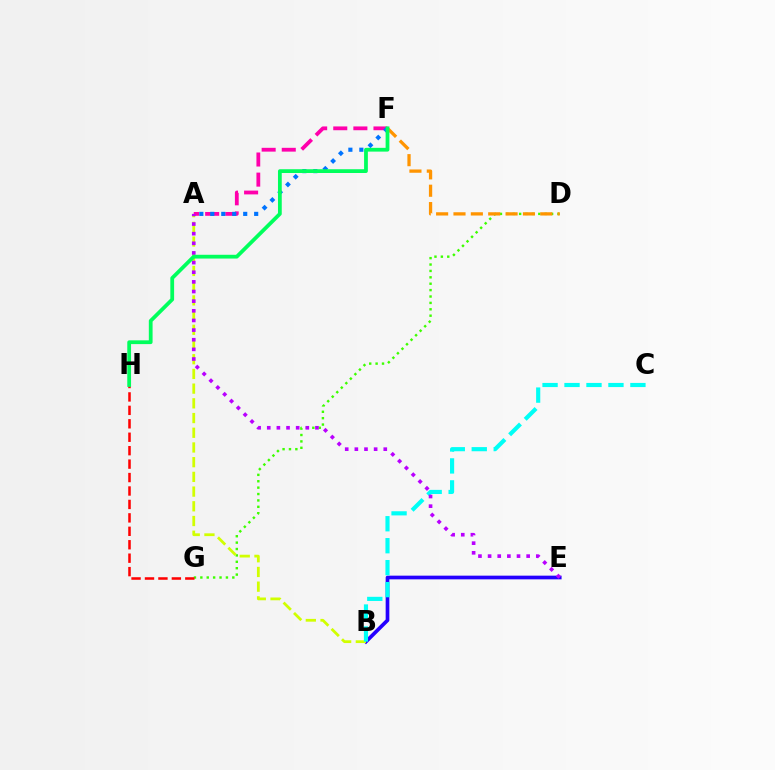{('D', 'G'): [{'color': '#3dff00', 'line_style': 'dotted', 'thickness': 1.74}], ('B', 'E'): [{'color': '#2500ff', 'line_style': 'solid', 'thickness': 2.66}], ('D', 'F'): [{'color': '#ff9400', 'line_style': 'dashed', 'thickness': 2.36}], ('A', 'B'): [{'color': '#d1ff00', 'line_style': 'dashed', 'thickness': 2.0}], ('B', 'C'): [{'color': '#00fff6', 'line_style': 'dashed', 'thickness': 2.98}], ('A', 'F'): [{'color': '#ff00ac', 'line_style': 'dashed', 'thickness': 2.73}, {'color': '#0074ff', 'line_style': 'dotted', 'thickness': 2.98}], ('A', 'E'): [{'color': '#b900ff', 'line_style': 'dotted', 'thickness': 2.62}], ('G', 'H'): [{'color': '#ff0000', 'line_style': 'dashed', 'thickness': 1.83}], ('F', 'H'): [{'color': '#00ff5c', 'line_style': 'solid', 'thickness': 2.72}]}